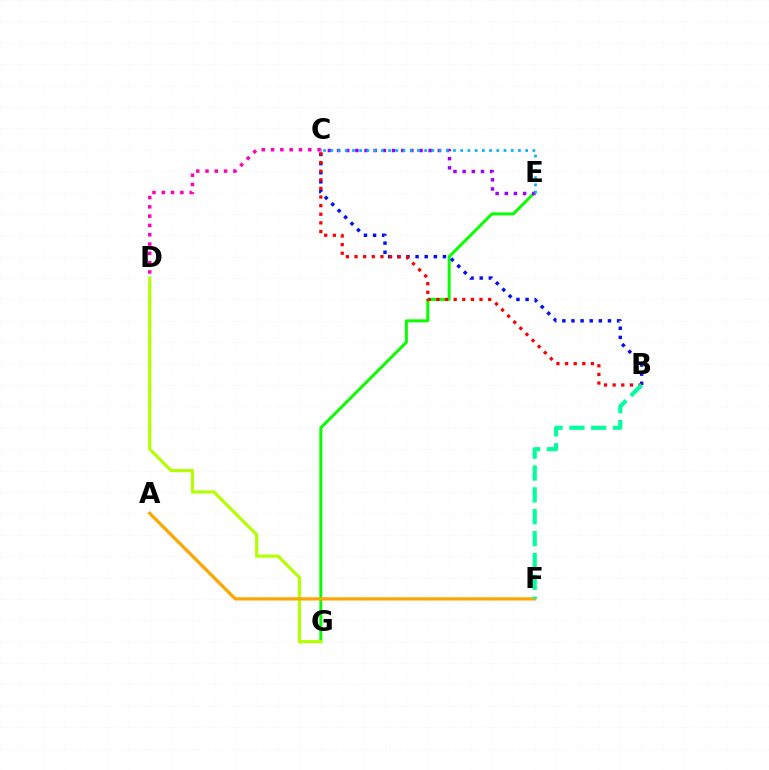{('E', 'G'): [{'color': '#08ff00', 'line_style': 'solid', 'thickness': 2.13}], ('C', 'D'): [{'color': '#ff00bd', 'line_style': 'dotted', 'thickness': 2.53}], ('B', 'C'): [{'color': '#0010ff', 'line_style': 'dotted', 'thickness': 2.48}, {'color': '#ff0000', 'line_style': 'dotted', 'thickness': 2.34}], ('D', 'G'): [{'color': '#b3ff00', 'line_style': 'solid', 'thickness': 2.28}], ('C', 'E'): [{'color': '#9b00ff', 'line_style': 'dotted', 'thickness': 2.49}, {'color': '#00b5ff', 'line_style': 'dotted', 'thickness': 1.96}], ('A', 'F'): [{'color': '#ffa500', 'line_style': 'solid', 'thickness': 2.33}], ('B', 'F'): [{'color': '#00ff9d', 'line_style': 'dashed', 'thickness': 2.97}]}